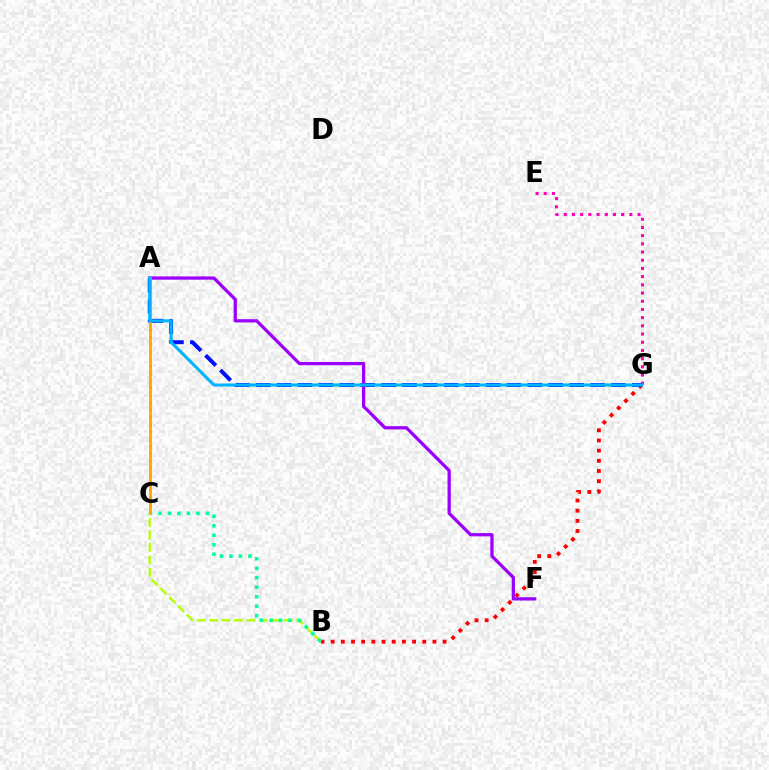{('B', 'C'): [{'color': '#b3ff00', 'line_style': 'dashed', 'thickness': 1.69}, {'color': '#00ff9d', 'line_style': 'dotted', 'thickness': 2.58}], ('B', 'G'): [{'color': '#ff0000', 'line_style': 'dotted', 'thickness': 2.77}], ('E', 'G'): [{'color': '#ff00bd', 'line_style': 'dotted', 'thickness': 2.23}], ('A', 'G'): [{'color': '#0010ff', 'line_style': 'dashed', 'thickness': 2.84}, {'color': '#00b5ff', 'line_style': 'solid', 'thickness': 2.18}], ('A', 'F'): [{'color': '#9b00ff', 'line_style': 'solid', 'thickness': 2.34}], ('A', 'C'): [{'color': '#08ff00', 'line_style': 'dotted', 'thickness': 1.98}, {'color': '#ffa500', 'line_style': 'solid', 'thickness': 1.99}]}